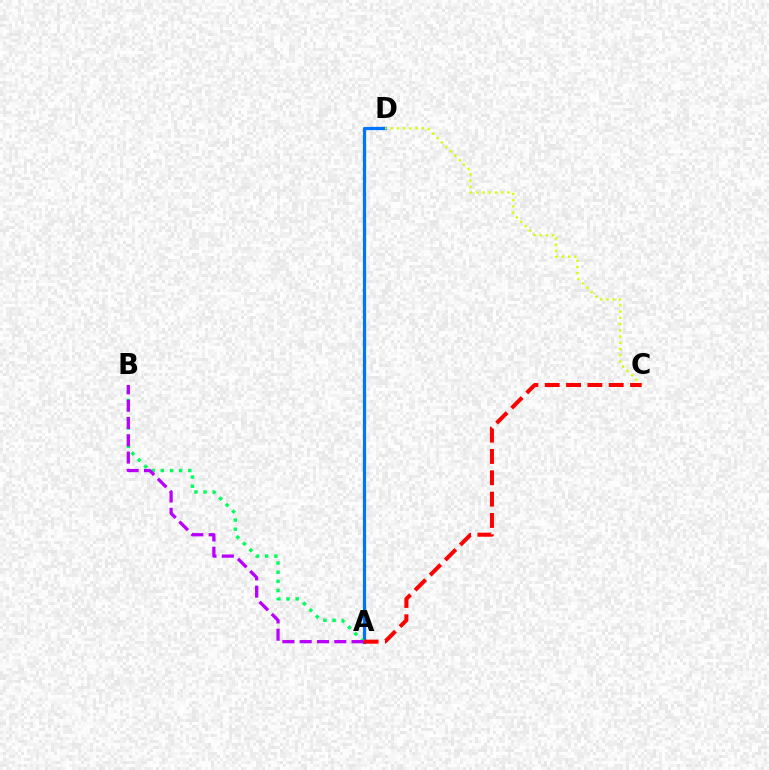{('A', 'D'): [{'color': '#0074ff', 'line_style': 'solid', 'thickness': 2.32}], ('C', 'D'): [{'color': '#d1ff00', 'line_style': 'dotted', 'thickness': 1.69}], ('A', 'B'): [{'color': '#00ff5c', 'line_style': 'dotted', 'thickness': 2.49}, {'color': '#b900ff', 'line_style': 'dashed', 'thickness': 2.35}], ('A', 'C'): [{'color': '#ff0000', 'line_style': 'dashed', 'thickness': 2.9}]}